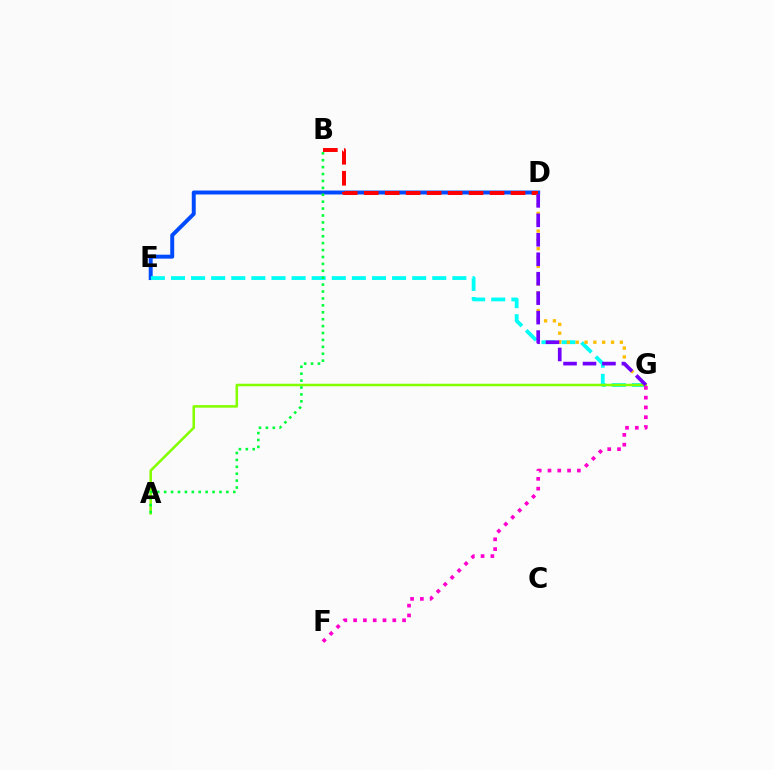{('D', 'E'): [{'color': '#004bff', 'line_style': 'solid', 'thickness': 2.84}], ('E', 'G'): [{'color': '#00fff6', 'line_style': 'dashed', 'thickness': 2.73}], ('A', 'G'): [{'color': '#84ff00', 'line_style': 'solid', 'thickness': 1.83}], ('B', 'D'): [{'color': '#ff0000', 'line_style': 'dashed', 'thickness': 2.85}], ('A', 'B'): [{'color': '#00ff39', 'line_style': 'dotted', 'thickness': 1.88}], ('D', 'G'): [{'color': '#ffbd00', 'line_style': 'dotted', 'thickness': 2.4}, {'color': '#7200ff', 'line_style': 'dashed', 'thickness': 2.64}], ('F', 'G'): [{'color': '#ff00cf', 'line_style': 'dotted', 'thickness': 2.66}]}